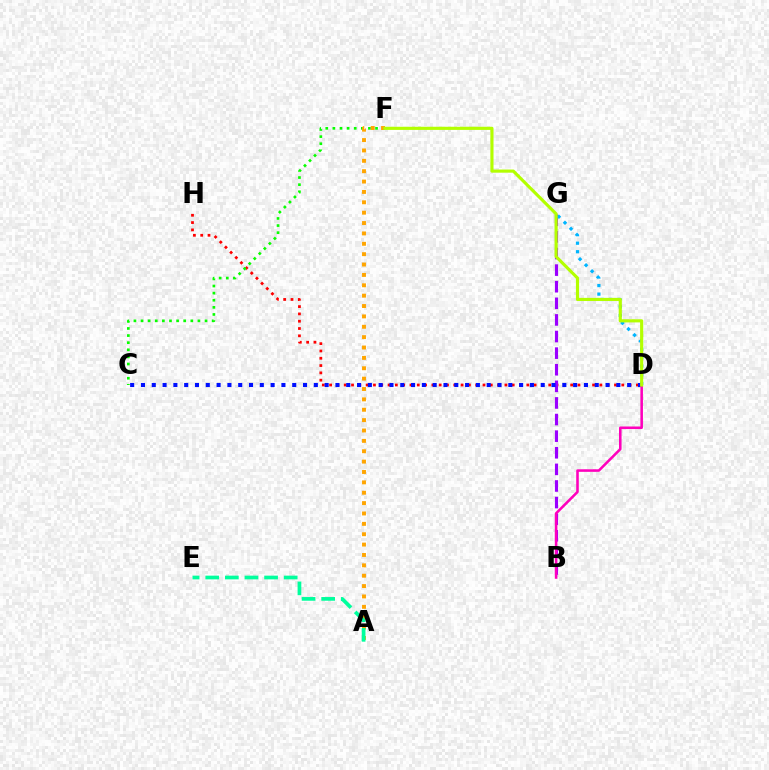{('D', 'H'): [{'color': '#ff0000', 'line_style': 'dotted', 'thickness': 1.98}], ('B', 'G'): [{'color': '#9b00ff', 'line_style': 'dashed', 'thickness': 2.26}], ('D', 'G'): [{'color': '#00b5ff', 'line_style': 'dotted', 'thickness': 2.32}], ('C', 'D'): [{'color': '#0010ff', 'line_style': 'dotted', 'thickness': 2.94}], ('C', 'F'): [{'color': '#08ff00', 'line_style': 'dotted', 'thickness': 1.93}], ('A', 'F'): [{'color': '#ffa500', 'line_style': 'dotted', 'thickness': 2.82}], ('B', 'D'): [{'color': '#ff00bd', 'line_style': 'solid', 'thickness': 1.84}], ('D', 'F'): [{'color': '#b3ff00', 'line_style': 'solid', 'thickness': 2.27}], ('A', 'E'): [{'color': '#00ff9d', 'line_style': 'dashed', 'thickness': 2.67}]}